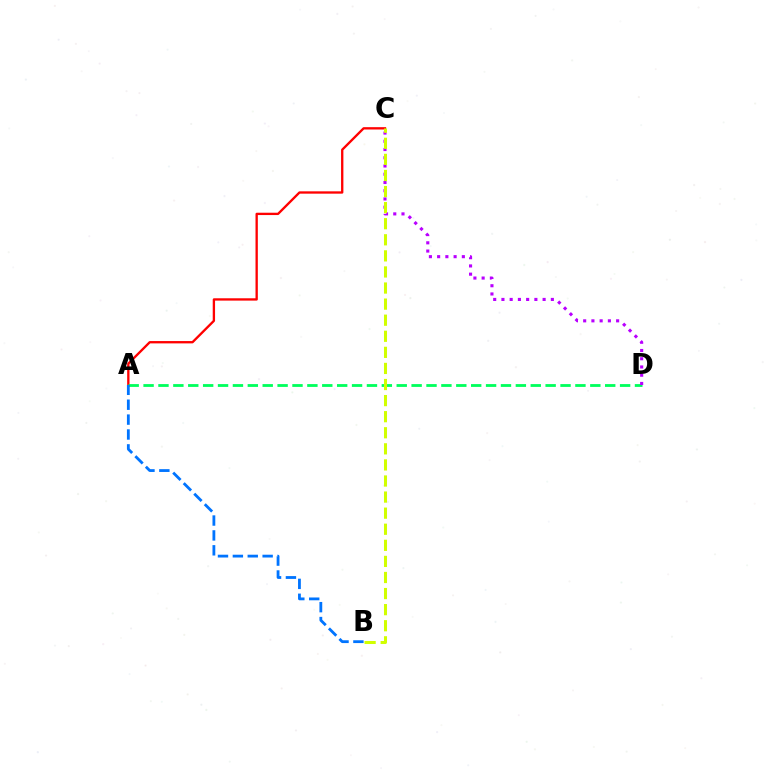{('A', 'C'): [{'color': '#ff0000', 'line_style': 'solid', 'thickness': 1.68}], ('A', 'D'): [{'color': '#00ff5c', 'line_style': 'dashed', 'thickness': 2.02}], ('A', 'B'): [{'color': '#0074ff', 'line_style': 'dashed', 'thickness': 2.02}], ('C', 'D'): [{'color': '#b900ff', 'line_style': 'dotted', 'thickness': 2.24}], ('B', 'C'): [{'color': '#d1ff00', 'line_style': 'dashed', 'thickness': 2.18}]}